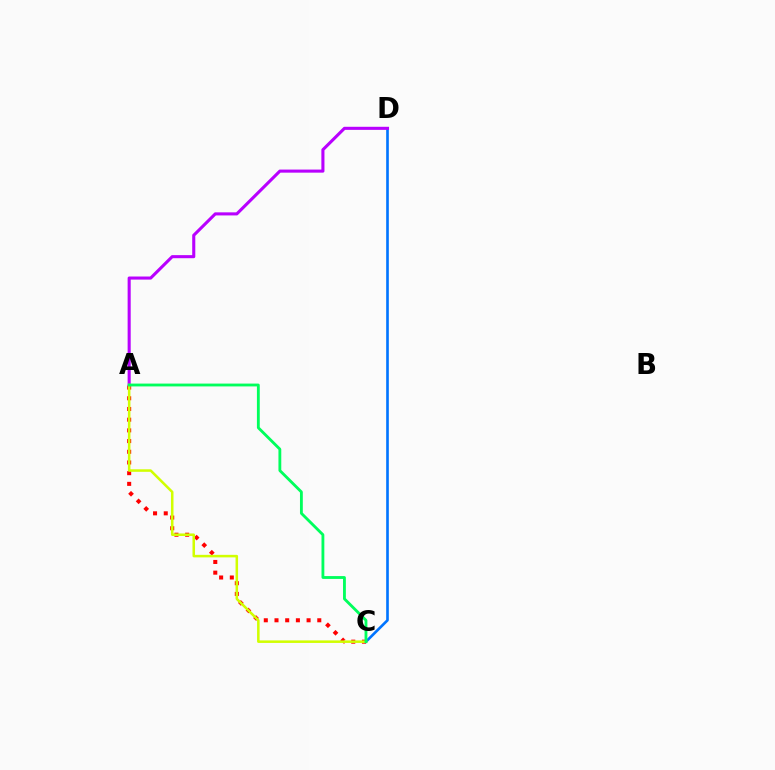{('C', 'D'): [{'color': '#0074ff', 'line_style': 'solid', 'thickness': 1.9}], ('A', 'C'): [{'color': '#ff0000', 'line_style': 'dotted', 'thickness': 2.91}, {'color': '#d1ff00', 'line_style': 'solid', 'thickness': 1.82}, {'color': '#00ff5c', 'line_style': 'solid', 'thickness': 2.04}], ('A', 'D'): [{'color': '#b900ff', 'line_style': 'solid', 'thickness': 2.22}]}